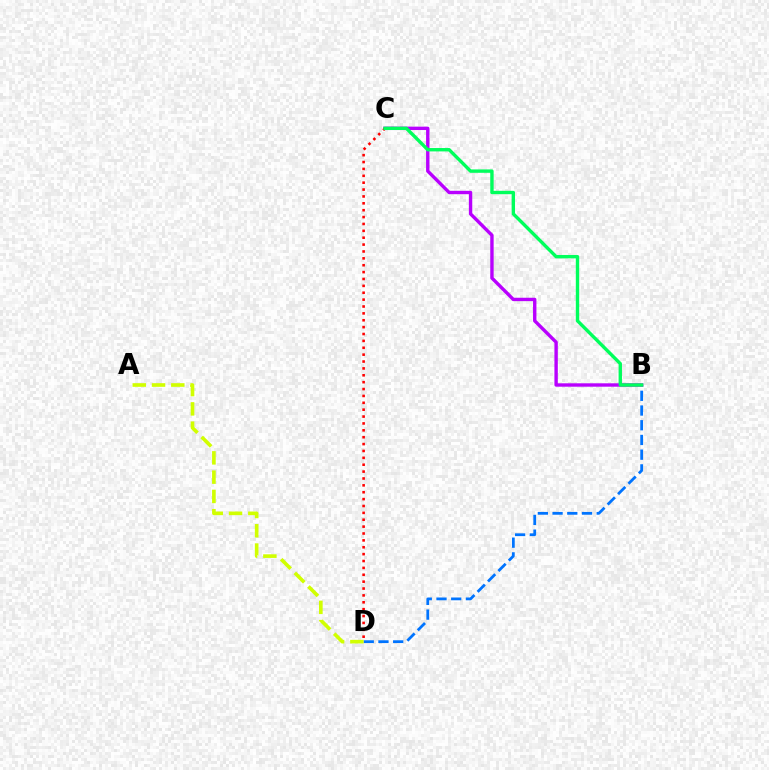{('B', 'D'): [{'color': '#0074ff', 'line_style': 'dashed', 'thickness': 2.0}], ('B', 'C'): [{'color': '#b900ff', 'line_style': 'solid', 'thickness': 2.44}, {'color': '#00ff5c', 'line_style': 'solid', 'thickness': 2.44}], ('C', 'D'): [{'color': '#ff0000', 'line_style': 'dotted', 'thickness': 1.87}], ('A', 'D'): [{'color': '#d1ff00', 'line_style': 'dashed', 'thickness': 2.62}]}